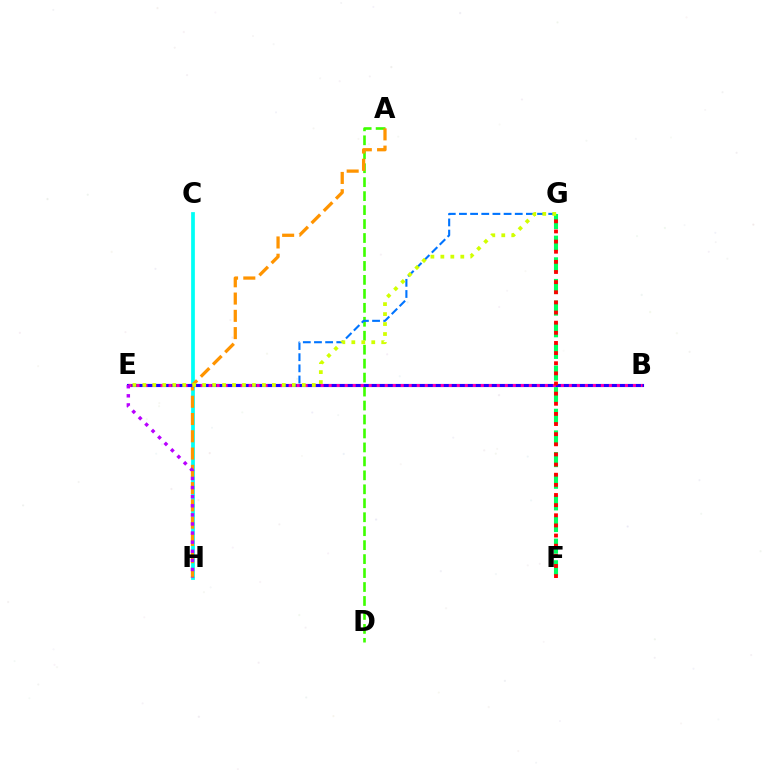{('A', 'D'): [{'color': '#3dff00', 'line_style': 'dashed', 'thickness': 1.9}], ('C', 'H'): [{'color': '#00fff6', 'line_style': 'solid', 'thickness': 2.69}], ('E', 'G'): [{'color': '#0074ff', 'line_style': 'dashed', 'thickness': 1.52}, {'color': '#d1ff00', 'line_style': 'dotted', 'thickness': 2.71}], ('F', 'G'): [{'color': '#00ff5c', 'line_style': 'dashed', 'thickness': 2.94}, {'color': '#ff0000', 'line_style': 'dotted', 'thickness': 2.75}], ('A', 'H'): [{'color': '#ff9400', 'line_style': 'dashed', 'thickness': 2.35}], ('B', 'E'): [{'color': '#2500ff', 'line_style': 'solid', 'thickness': 2.25}, {'color': '#ff00ac', 'line_style': 'dotted', 'thickness': 2.18}], ('E', 'H'): [{'color': '#b900ff', 'line_style': 'dotted', 'thickness': 2.47}]}